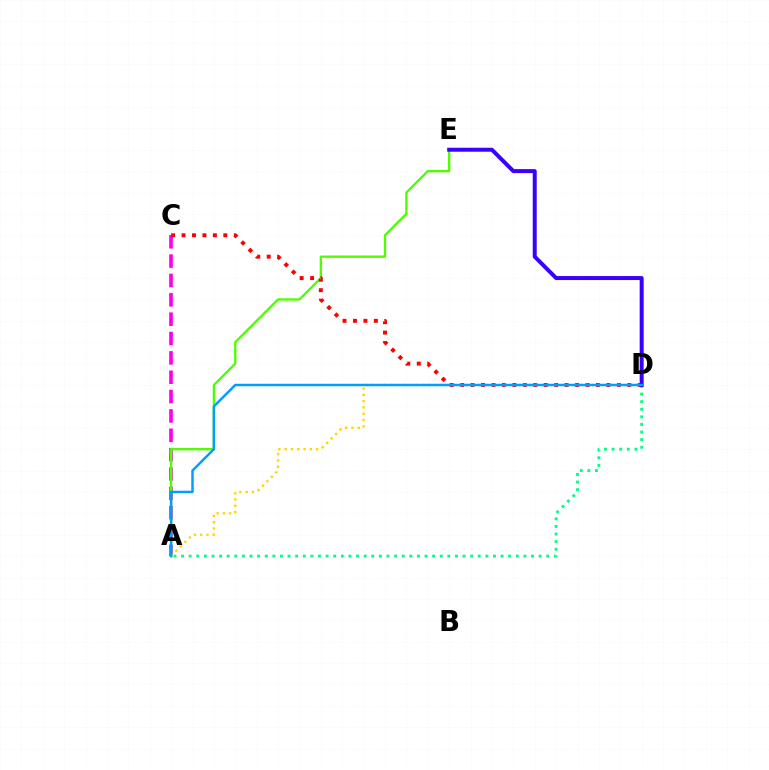{('A', 'C'): [{'color': '#ff00ed', 'line_style': 'dashed', 'thickness': 2.63}], ('A', 'E'): [{'color': '#4fff00', 'line_style': 'solid', 'thickness': 1.69}], ('C', 'D'): [{'color': '#ff0000', 'line_style': 'dotted', 'thickness': 2.84}], ('A', 'D'): [{'color': '#00ff86', 'line_style': 'dotted', 'thickness': 2.07}, {'color': '#ffd500', 'line_style': 'dotted', 'thickness': 1.71}, {'color': '#009eff', 'line_style': 'solid', 'thickness': 1.77}], ('D', 'E'): [{'color': '#3700ff', 'line_style': 'solid', 'thickness': 2.86}]}